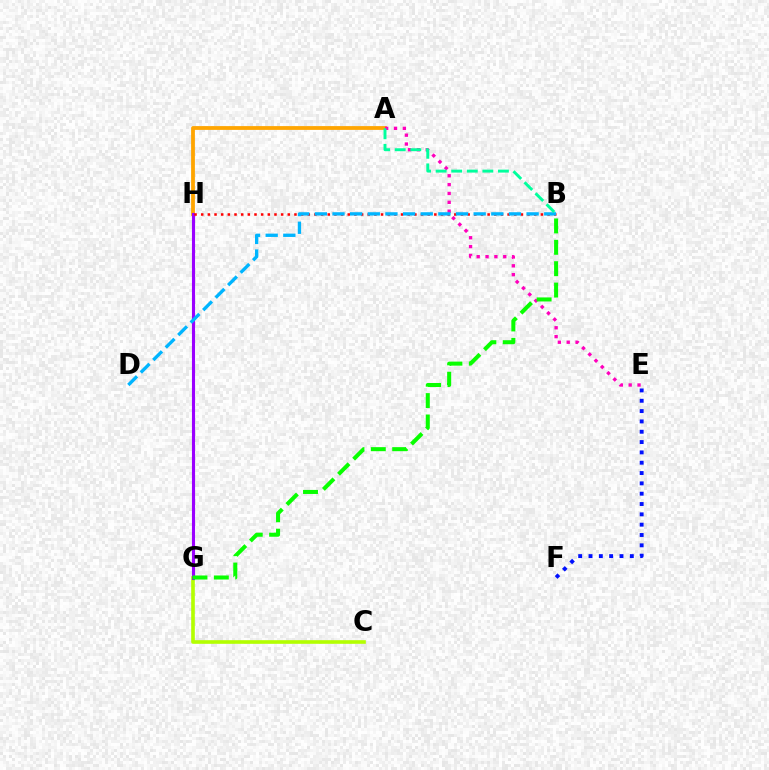{('A', 'H'): [{'color': '#ffa500', 'line_style': 'solid', 'thickness': 2.73}], ('C', 'G'): [{'color': '#b3ff00', 'line_style': 'solid', 'thickness': 2.61}], ('G', 'H'): [{'color': '#9b00ff', 'line_style': 'solid', 'thickness': 2.23}], ('E', 'F'): [{'color': '#0010ff', 'line_style': 'dotted', 'thickness': 2.81}], ('B', 'H'): [{'color': '#ff0000', 'line_style': 'dotted', 'thickness': 1.81}], ('A', 'E'): [{'color': '#ff00bd', 'line_style': 'dotted', 'thickness': 2.41}], ('B', 'D'): [{'color': '#00b5ff', 'line_style': 'dashed', 'thickness': 2.4}], ('A', 'B'): [{'color': '#00ff9d', 'line_style': 'dashed', 'thickness': 2.12}], ('B', 'G'): [{'color': '#08ff00', 'line_style': 'dashed', 'thickness': 2.9}]}